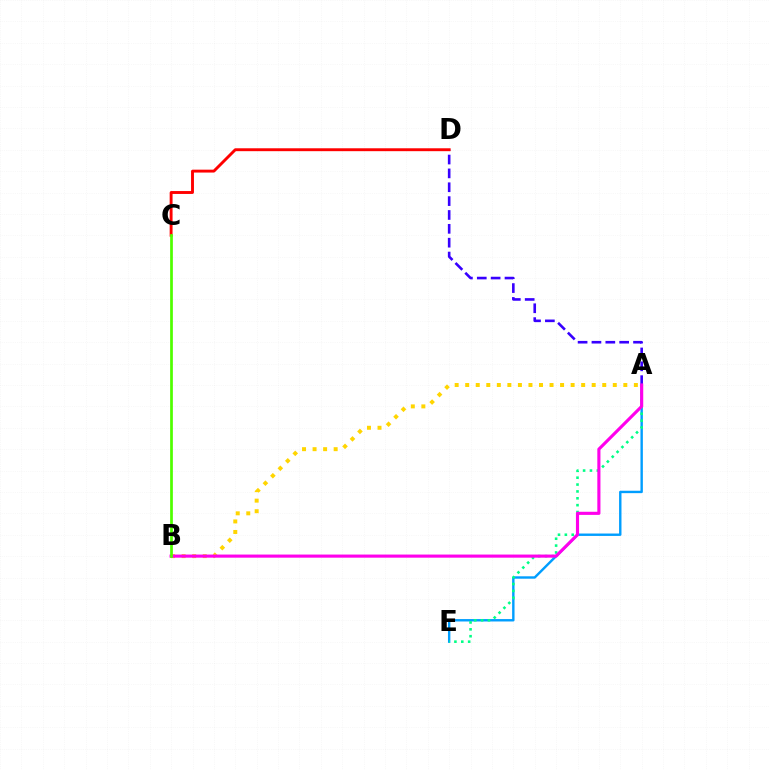{('A', 'D'): [{'color': '#3700ff', 'line_style': 'dashed', 'thickness': 1.88}], ('C', 'D'): [{'color': '#ff0000', 'line_style': 'solid', 'thickness': 2.08}], ('A', 'E'): [{'color': '#009eff', 'line_style': 'solid', 'thickness': 1.73}, {'color': '#00ff86', 'line_style': 'dotted', 'thickness': 1.87}], ('A', 'B'): [{'color': '#ffd500', 'line_style': 'dotted', 'thickness': 2.86}, {'color': '#ff00ed', 'line_style': 'solid', 'thickness': 2.25}], ('B', 'C'): [{'color': '#4fff00', 'line_style': 'solid', 'thickness': 1.96}]}